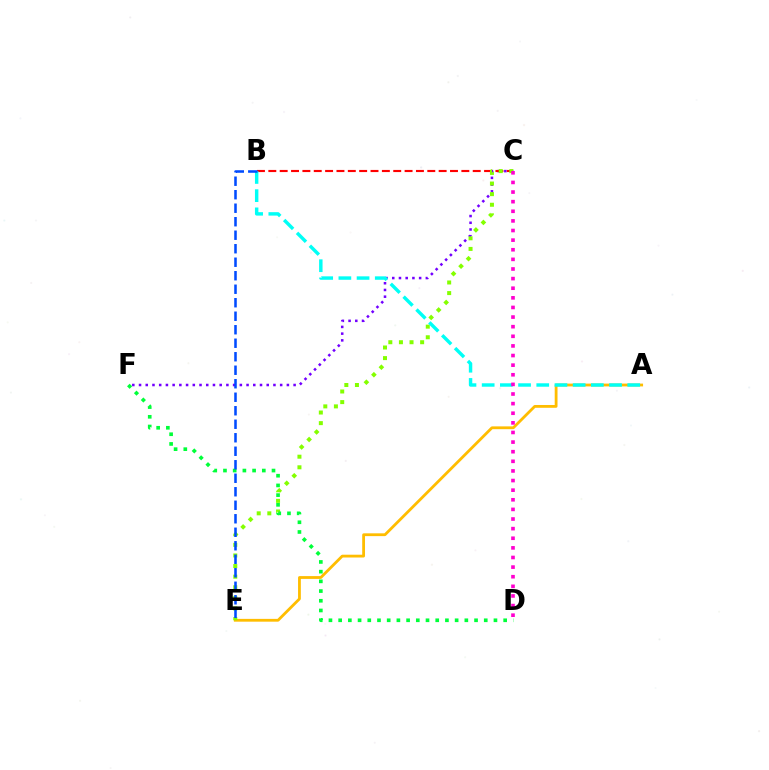{('C', 'F'): [{'color': '#7200ff', 'line_style': 'dotted', 'thickness': 1.83}], ('B', 'C'): [{'color': '#ff0000', 'line_style': 'dashed', 'thickness': 1.54}], ('A', 'E'): [{'color': '#ffbd00', 'line_style': 'solid', 'thickness': 2.02}], ('C', 'E'): [{'color': '#84ff00', 'line_style': 'dotted', 'thickness': 2.88}], ('A', 'B'): [{'color': '#00fff6', 'line_style': 'dashed', 'thickness': 2.47}], ('D', 'F'): [{'color': '#00ff39', 'line_style': 'dotted', 'thickness': 2.64}], ('C', 'D'): [{'color': '#ff00cf', 'line_style': 'dotted', 'thickness': 2.61}], ('B', 'E'): [{'color': '#004bff', 'line_style': 'dashed', 'thickness': 1.83}]}